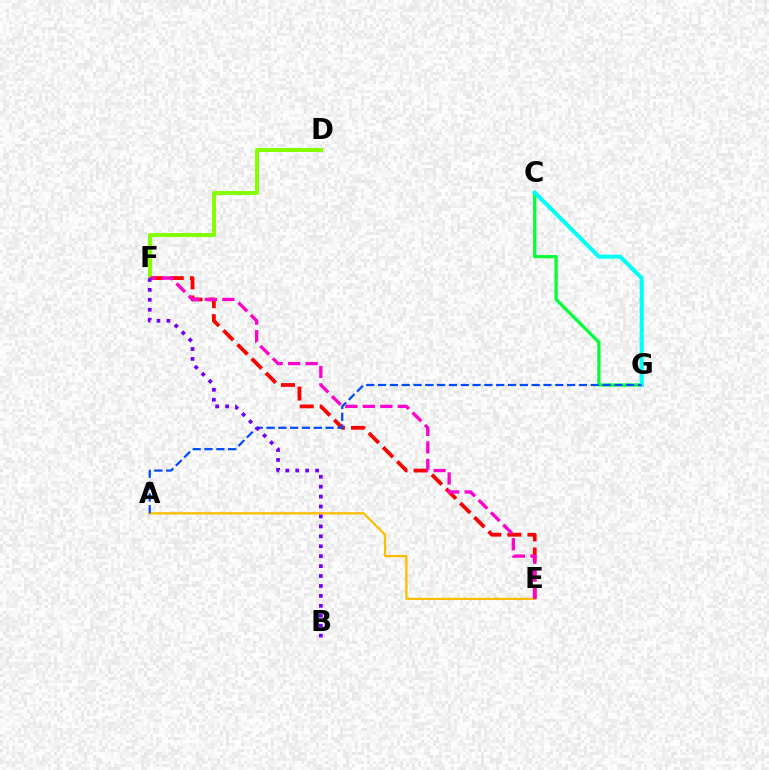{('E', 'F'): [{'color': '#ff0000', 'line_style': 'dashed', 'thickness': 2.73}, {'color': '#ff00cf', 'line_style': 'dashed', 'thickness': 2.38}], ('C', 'G'): [{'color': '#00ff39', 'line_style': 'solid', 'thickness': 2.33}, {'color': '#00fff6', 'line_style': 'solid', 'thickness': 2.9}], ('D', 'F'): [{'color': '#84ff00', 'line_style': 'solid', 'thickness': 2.86}], ('A', 'E'): [{'color': '#ffbd00', 'line_style': 'solid', 'thickness': 1.64}], ('A', 'G'): [{'color': '#004bff', 'line_style': 'dashed', 'thickness': 1.6}], ('B', 'F'): [{'color': '#7200ff', 'line_style': 'dotted', 'thickness': 2.7}]}